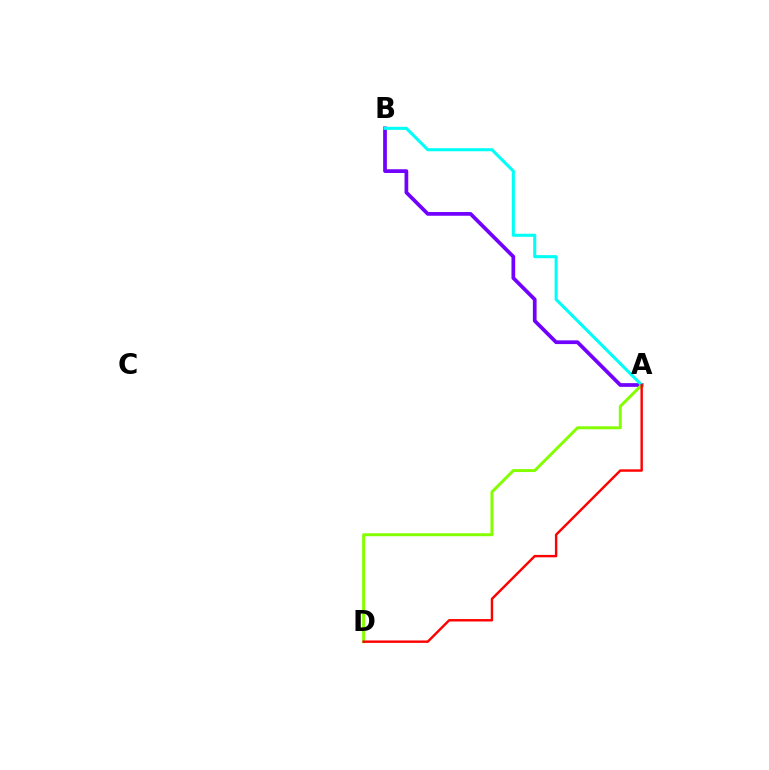{('A', 'B'): [{'color': '#7200ff', 'line_style': 'solid', 'thickness': 2.68}, {'color': '#00fff6', 'line_style': 'solid', 'thickness': 2.2}], ('A', 'D'): [{'color': '#84ff00', 'line_style': 'solid', 'thickness': 2.14}, {'color': '#ff0000', 'line_style': 'solid', 'thickness': 1.74}]}